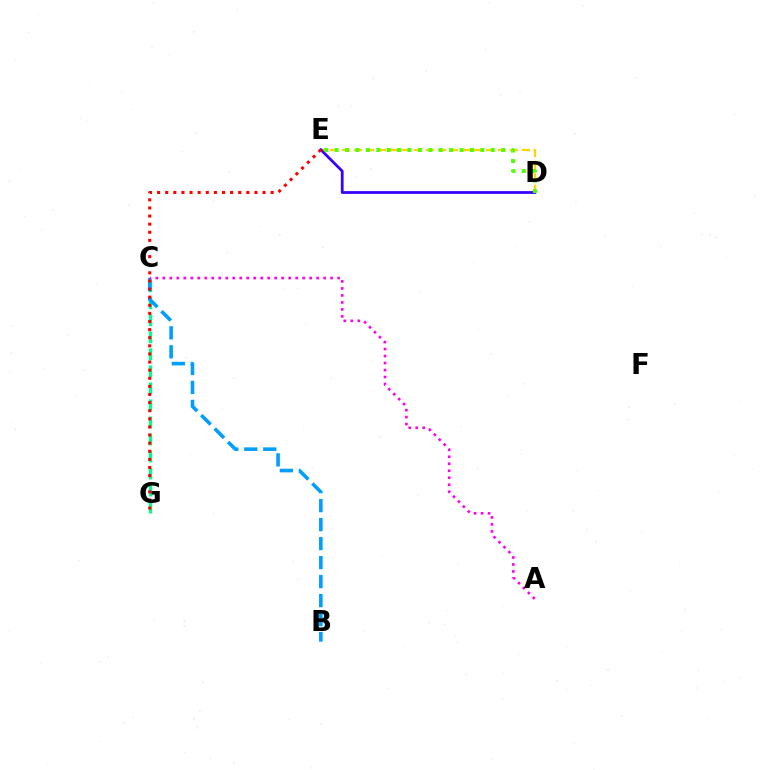{('D', 'E'): [{'color': '#ffd500', 'line_style': 'dashed', 'thickness': 1.63}, {'color': '#3700ff', 'line_style': 'solid', 'thickness': 1.99}, {'color': '#4fff00', 'line_style': 'dotted', 'thickness': 2.83}], ('C', 'G'): [{'color': '#00ff86', 'line_style': 'dashed', 'thickness': 2.31}], ('B', 'C'): [{'color': '#009eff', 'line_style': 'dashed', 'thickness': 2.58}], ('E', 'G'): [{'color': '#ff0000', 'line_style': 'dotted', 'thickness': 2.2}], ('A', 'C'): [{'color': '#ff00ed', 'line_style': 'dotted', 'thickness': 1.9}]}